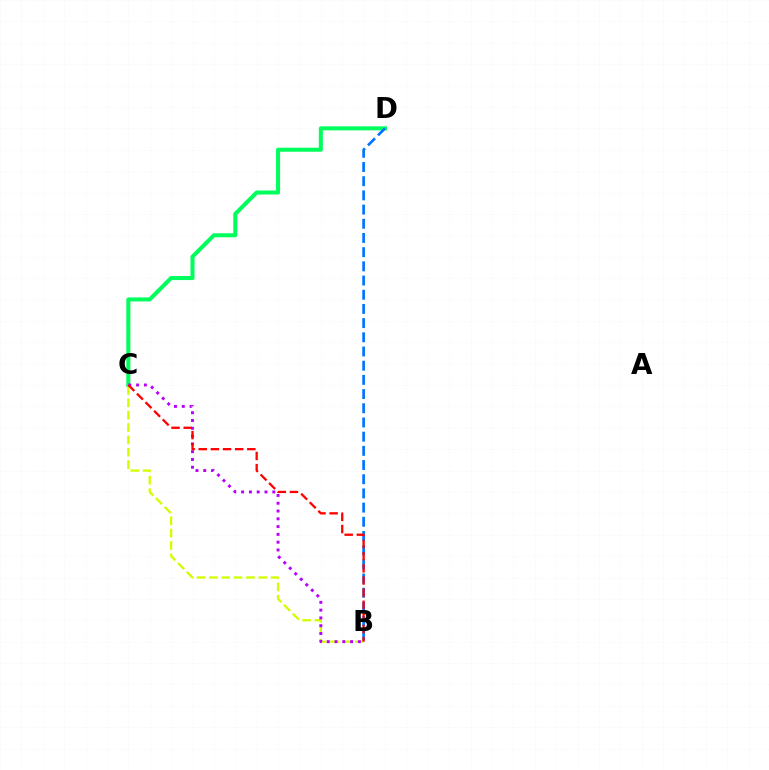{('C', 'D'): [{'color': '#00ff5c', 'line_style': 'solid', 'thickness': 2.91}], ('B', 'C'): [{'color': '#d1ff00', 'line_style': 'dashed', 'thickness': 1.68}, {'color': '#b900ff', 'line_style': 'dotted', 'thickness': 2.12}, {'color': '#ff0000', 'line_style': 'dashed', 'thickness': 1.65}], ('B', 'D'): [{'color': '#0074ff', 'line_style': 'dashed', 'thickness': 1.93}]}